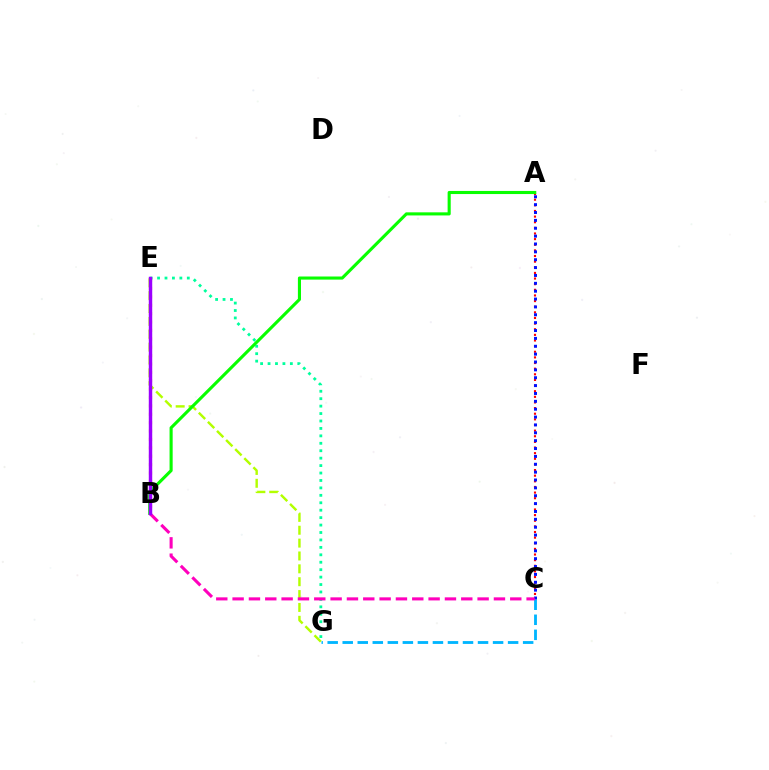{('A', 'C'): [{'color': '#ff0000', 'line_style': 'dotted', 'thickness': 1.53}, {'color': '#0010ff', 'line_style': 'dotted', 'thickness': 2.14}], ('C', 'G'): [{'color': '#00b5ff', 'line_style': 'dashed', 'thickness': 2.04}], ('B', 'E'): [{'color': '#ffa500', 'line_style': 'dotted', 'thickness': 2.28}, {'color': '#9b00ff', 'line_style': 'solid', 'thickness': 2.47}], ('E', 'G'): [{'color': '#00ff9d', 'line_style': 'dotted', 'thickness': 2.02}, {'color': '#b3ff00', 'line_style': 'dashed', 'thickness': 1.75}], ('A', 'B'): [{'color': '#08ff00', 'line_style': 'solid', 'thickness': 2.23}], ('B', 'C'): [{'color': '#ff00bd', 'line_style': 'dashed', 'thickness': 2.22}]}